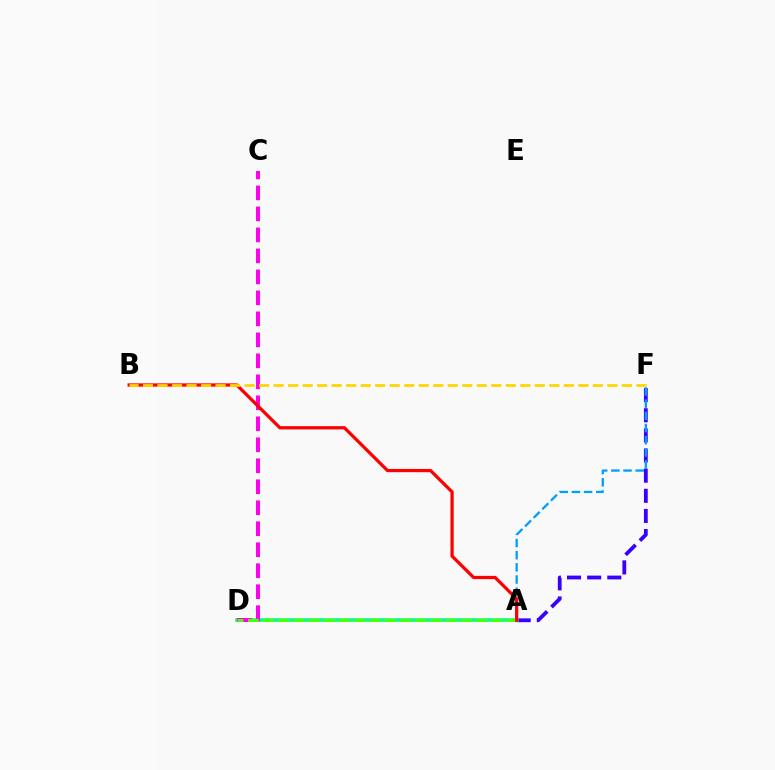{('A', 'F'): [{'color': '#3700ff', 'line_style': 'dashed', 'thickness': 2.74}, {'color': '#009eff', 'line_style': 'dashed', 'thickness': 1.65}], ('A', 'D'): [{'color': '#00ff86', 'line_style': 'solid', 'thickness': 2.58}, {'color': '#4fff00', 'line_style': 'dashed', 'thickness': 2.07}], ('C', 'D'): [{'color': '#ff00ed', 'line_style': 'dashed', 'thickness': 2.85}], ('A', 'B'): [{'color': '#ff0000', 'line_style': 'solid', 'thickness': 2.33}], ('B', 'F'): [{'color': '#ffd500', 'line_style': 'dashed', 'thickness': 1.97}]}